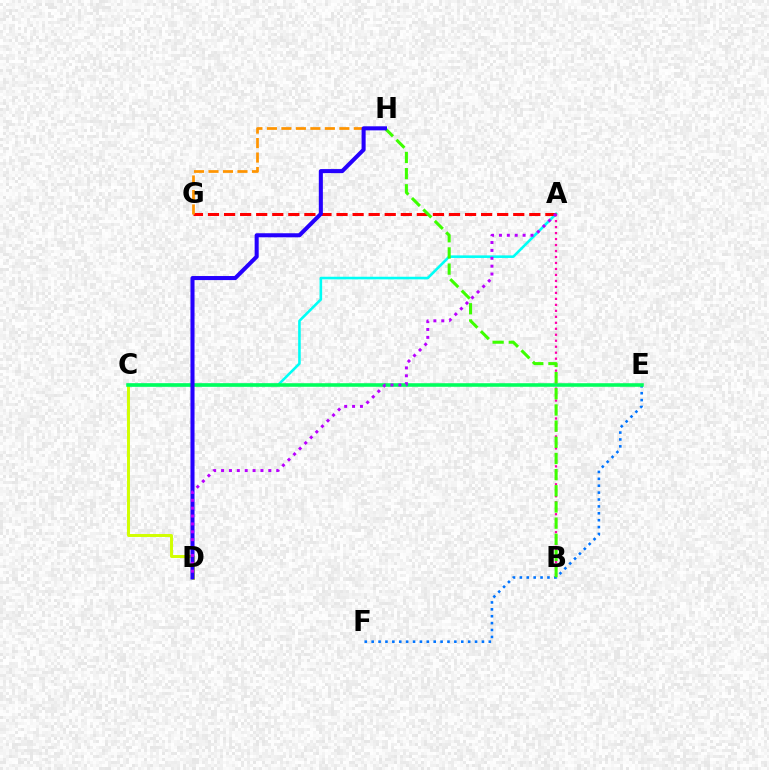{('A', 'C'): [{'color': '#00fff6', 'line_style': 'solid', 'thickness': 1.87}], ('A', 'G'): [{'color': '#ff0000', 'line_style': 'dashed', 'thickness': 2.18}], ('A', 'B'): [{'color': '#ff00ac', 'line_style': 'dotted', 'thickness': 1.63}], ('C', 'D'): [{'color': '#d1ff00', 'line_style': 'solid', 'thickness': 2.12}], ('E', 'F'): [{'color': '#0074ff', 'line_style': 'dotted', 'thickness': 1.87}], ('C', 'E'): [{'color': '#00ff5c', 'line_style': 'solid', 'thickness': 2.57}], ('B', 'H'): [{'color': '#3dff00', 'line_style': 'dashed', 'thickness': 2.2}], ('G', 'H'): [{'color': '#ff9400', 'line_style': 'dashed', 'thickness': 1.97}], ('D', 'H'): [{'color': '#2500ff', 'line_style': 'solid', 'thickness': 2.92}], ('A', 'D'): [{'color': '#b900ff', 'line_style': 'dotted', 'thickness': 2.14}]}